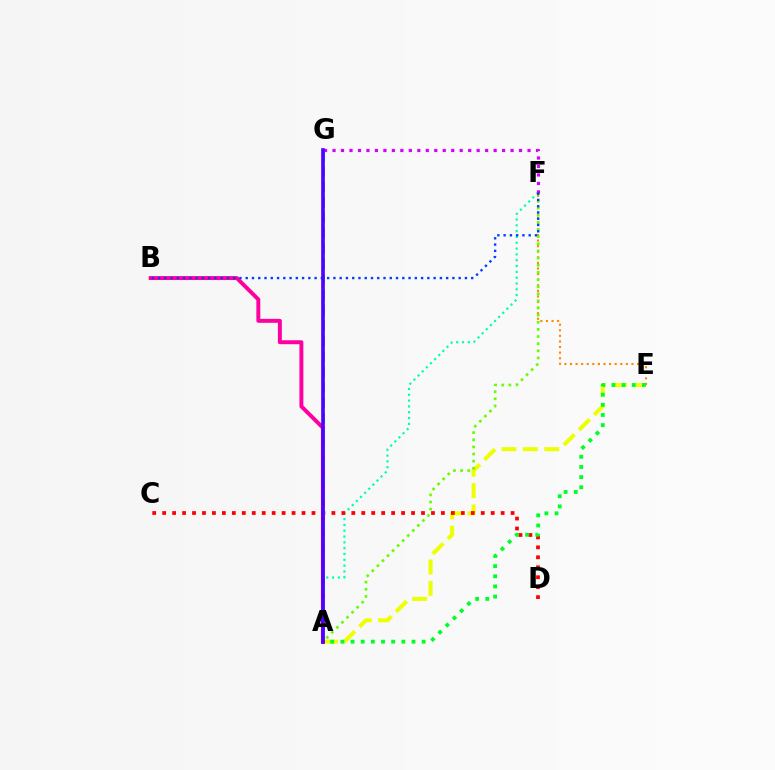{('A', 'F'): [{'color': '#00ffaf', 'line_style': 'dotted', 'thickness': 1.58}, {'color': '#66ff00', 'line_style': 'dotted', 'thickness': 1.94}], ('A', 'E'): [{'color': '#eeff00', 'line_style': 'dashed', 'thickness': 2.91}, {'color': '#00ff27', 'line_style': 'dotted', 'thickness': 2.76}], ('E', 'F'): [{'color': '#ff8800', 'line_style': 'dotted', 'thickness': 1.52}], ('C', 'D'): [{'color': '#ff0000', 'line_style': 'dotted', 'thickness': 2.7}], ('A', 'B'): [{'color': '#ff00a0', 'line_style': 'solid', 'thickness': 2.84}], ('F', 'G'): [{'color': '#d600ff', 'line_style': 'dotted', 'thickness': 2.3}], ('A', 'G'): [{'color': '#00c7ff', 'line_style': 'dashed', 'thickness': 2.1}, {'color': '#4f00ff', 'line_style': 'solid', 'thickness': 2.62}], ('B', 'F'): [{'color': '#003fff', 'line_style': 'dotted', 'thickness': 1.7}]}